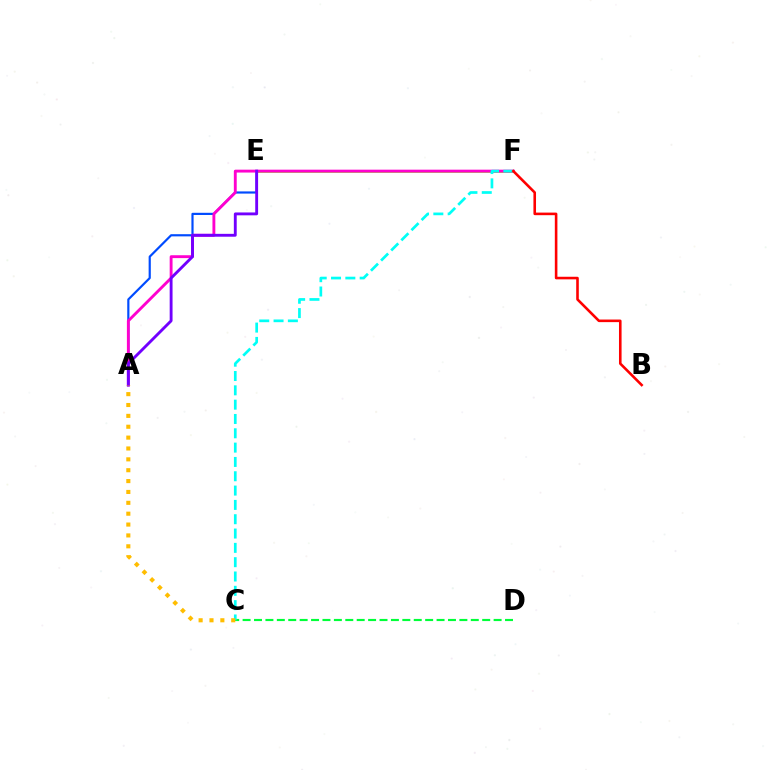{('E', 'F'): [{'color': '#84ff00', 'line_style': 'solid', 'thickness': 1.86}], ('C', 'D'): [{'color': '#00ff39', 'line_style': 'dashed', 'thickness': 1.55}], ('A', 'E'): [{'color': '#004bff', 'line_style': 'solid', 'thickness': 1.57}, {'color': '#7200ff', 'line_style': 'solid', 'thickness': 2.06}], ('A', 'F'): [{'color': '#ff00cf', 'line_style': 'solid', 'thickness': 2.07}], ('C', 'F'): [{'color': '#00fff6', 'line_style': 'dashed', 'thickness': 1.95}], ('B', 'F'): [{'color': '#ff0000', 'line_style': 'solid', 'thickness': 1.87}], ('A', 'C'): [{'color': '#ffbd00', 'line_style': 'dotted', 'thickness': 2.95}]}